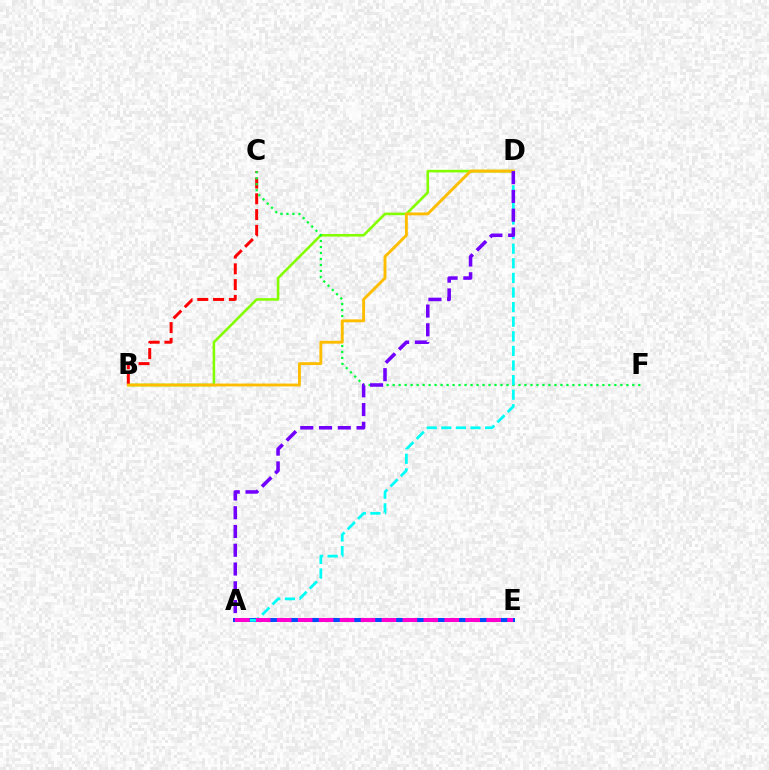{('B', 'D'): [{'color': '#84ff00', 'line_style': 'solid', 'thickness': 1.87}, {'color': '#ffbd00', 'line_style': 'solid', 'thickness': 2.08}], ('B', 'C'): [{'color': '#ff0000', 'line_style': 'dashed', 'thickness': 2.14}], ('A', 'E'): [{'color': '#004bff', 'line_style': 'solid', 'thickness': 2.9}, {'color': '#ff00cf', 'line_style': 'dashed', 'thickness': 2.85}], ('C', 'F'): [{'color': '#00ff39', 'line_style': 'dotted', 'thickness': 1.63}], ('A', 'D'): [{'color': '#00fff6', 'line_style': 'dashed', 'thickness': 1.98}, {'color': '#7200ff', 'line_style': 'dashed', 'thickness': 2.55}]}